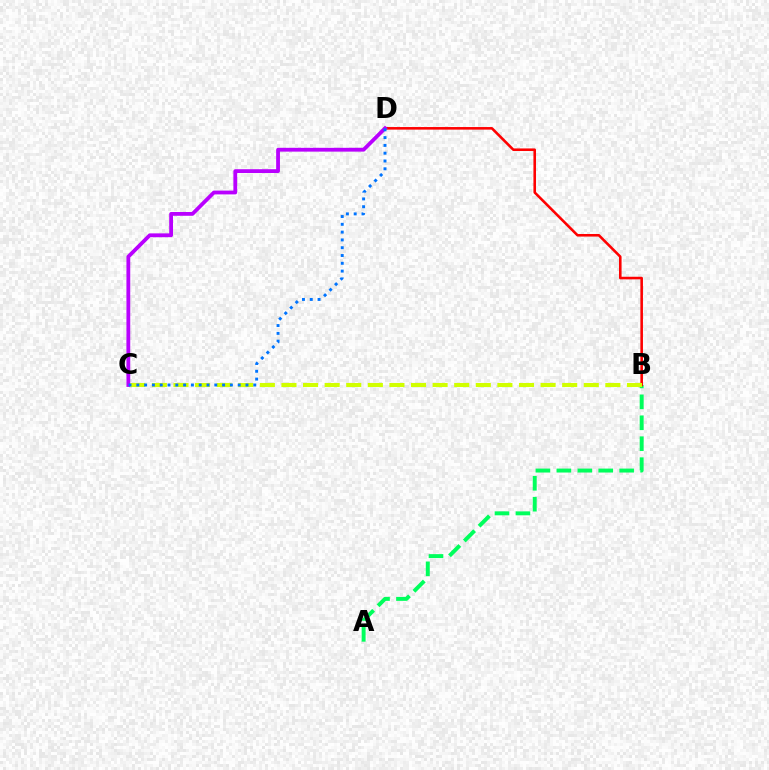{('A', 'B'): [{'color': '#00ff5c', 'line_style': 'dashed', 'thickness': 2.84}], ('B', 'D'): [{'color': '#ff0000', 'line_style': 'solid', 'thickness': 1.86}], ('C', 'D'): [{'color': '#b900ff', 'line_style': 'solid', 'thickness': 2.74}, {'color': '#0074ff', 'line_style': 'dotted', 'thickness': 2.12}], ('B', 'C'): [{'color': '#d1ff00', 'line_style': 'dashed', 'thickness': 2.93}]}